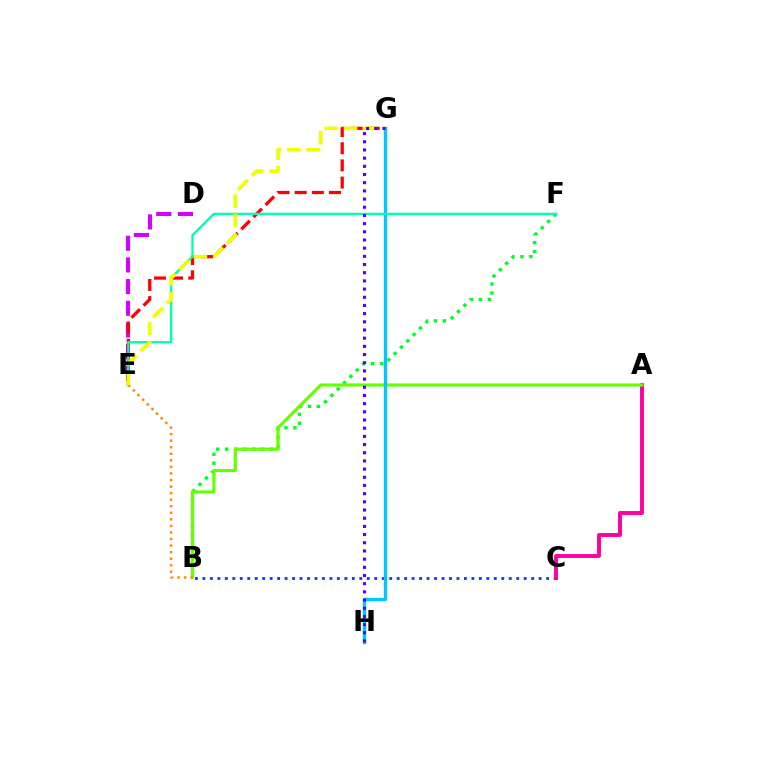{('D', 'E'): [{'color': '#d600ff', 'line_style': 'dashed', 'thickness': 2.94}], ('B', 'C'): [{'color': '#003fff', 'line_style': 'dotted', 'thickness': 2.03}], ('E', 'G'): [{'color': '#ff0000', 'line_style': 'dashed', 'thickness': 2.33}, {'color': '#eeff00', 'line_style': 'dashed', 'thickness': 2.65}], ('A', 'C'): [{'color': '#ff00a0', 'line_style': 'solid', 'thickness': 2.81}], ('B', 'F'): [{'color': '#00ff27', 'line_style': 'dotted', 'thickness': 2.44}], ('A', 'B'): [{'color': '#66ff00', 'line_style': 'solid', 'thickness': 2.28}], ('B', 'E'): [{'color': '#ff8800', 'line_style': 'dotted', 'thickness': 1.78}], ('G', 'H'): [{'color': '#00c7ff', 'line_style': 'solid', 'thickness': 2.42}, {'color': '#4f00ff', 'line_style': 'dotted', 'thickness': 2.22}], ('E', 'F'): [{'color': '#00ffaf', 'line_style': 'solid', 'thickness': 1.67}]}